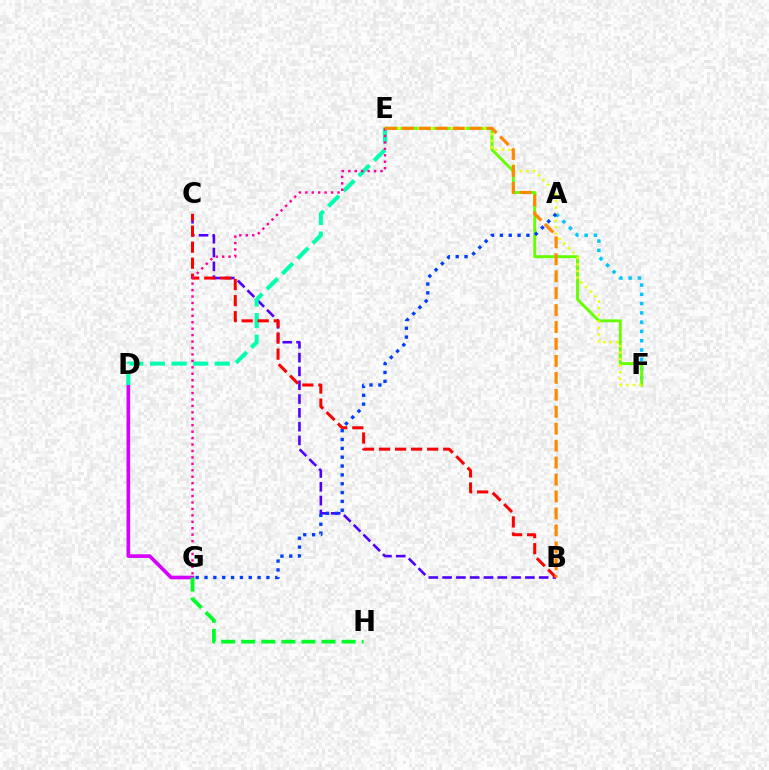{('A', 'F'): [{'color': '#00c7ff', 'line_style': 'dotted', 'thickness': 2.52}], ('B', 'C'): [{'color': '#4f00ff', 'line_style': 'dashed', 'thickness': 1.87}, {'color': '#ff0000', 'line_style': 'dashed', 'thickness': 2.18}], ('E', 'F'): [{'color': '#66ff00', 'line_style': 'solid', 'thickness': 2.1}, {'color': '#eeff00', 'line_style': 'dotted', 'thickness': 1.79}], ('D', 'G'): [{'color': '#d600ff', 'line_style': 'solid', 'thickness': 2.62}], ('D', 'E'): [{'color': '#00ffaf', 'line_style': 'dashed', 'thickness': 2.94}], ('G', 'H'): [{'color': '#00ff27', 'line_style': 'dashed', 'thickness': 2.73}], ('A', 'G'): [{'color': '#003fff', 'line_style': 'dotted', 'thickness': 2.4}], ('E', 'G'): [{'color': '#ff00a0', 'line_style': 'dotted', 'thickness': 1.75}], ('B', 'E'): [{'color': '#ff8800', 'line_style': 'dashed', 'thickness': 2.3}]}